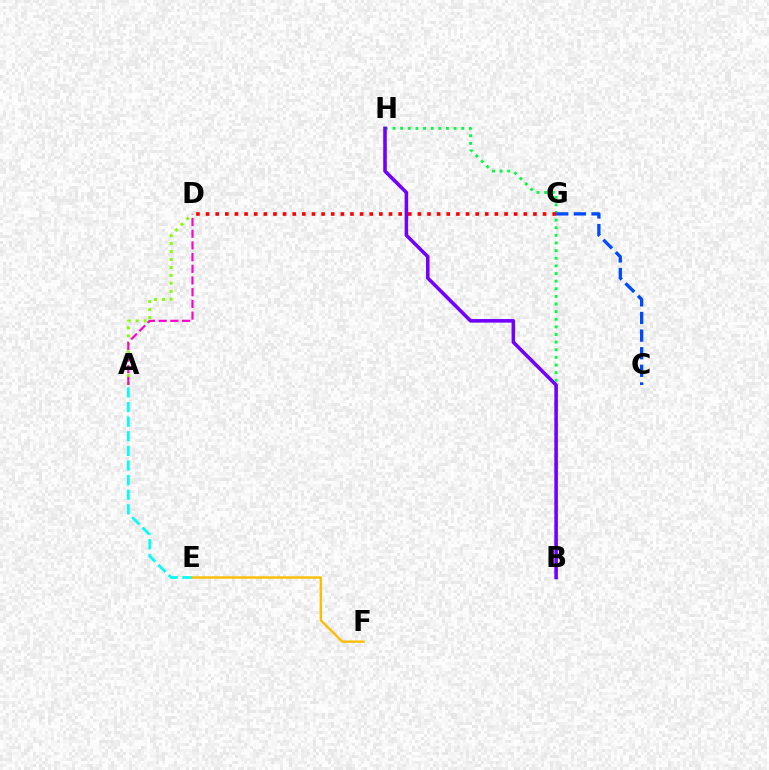{('A', 'D'): [{'color': '#84ff00', 'line_style': 'dotted', 'thickness': 2.16}, {'color': '#ff00cf', 'line_style': 'dashed', 'thickness': 1.59}], ('B', 'H'): [{'color': '#00ff39', 'line_style': 'dotted', 'thickness': 2.07}, {'color': '#7200ff', 'line_style': 'solid', 'thickness': 2.57}], ('C', 'G'): [{'color': '#004bff', 'line_style': 'dashed', 'thickness': 2.39}], ('D', 'G'): [{'color': '#ff0000', 'line_style': 'dotted', 'thickness': 2.62}], ('A', 'E'): [{'color': '#00fff6', 'line_style': 'dashed', 'thickness': 1.98}], ('E', 'F'): [{'color': '#ffbd00', 'line_style': 'solid', 'thickness': 1.71}]}